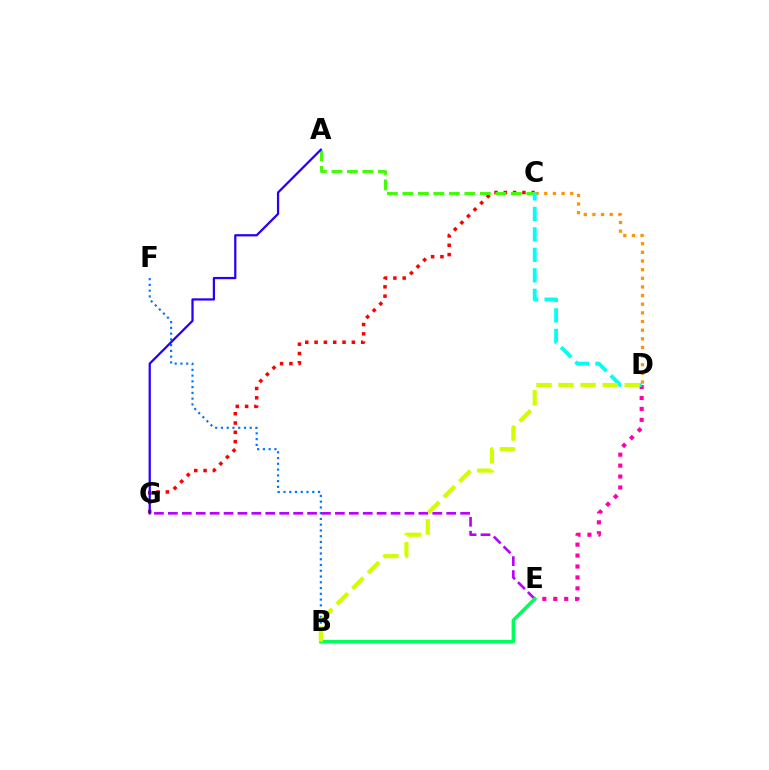{('C', 'G'): [{'color': '#ff0000', 'line_style': 'dotted', 'thickness': 2.53}], ('B', 'F'): [{'color': '#0074ff', 'line_style': 'dotted', 'thickness': 1.56}], ('C', 'D'): [{'color': '#ff9400', 'line_style': 'dotted', 'thickness': 2.35}, {'color': '#00fff6', 'line_style': 'dashed', 'thickness': 2.78}], ('D', 'E'): [{'color': '#ff00ac', 'line_style': 'dotted', 'thickness': 2.97}], ('A', 'C'): [{'color': '#3dff00', 'line_style': 'dashed', 'thickness': 2.1}], ('E', 'G'): [{'color': '#b900ff', 'line_style': 'dashed', 'thickness': 1.89}], ('A', 'G'): [{'color': '#2500ff', 'line_style': 'solid', 'thickness': 1.61}], ('B', 'E'): [{'color': '#00ff5c', 'line_style': 'solid', 'thickness': 2.5}], ('B', 'D'): [{'color': '#d1ff00', 'line_style': 'dashed', 'thickness': 3.0}]}